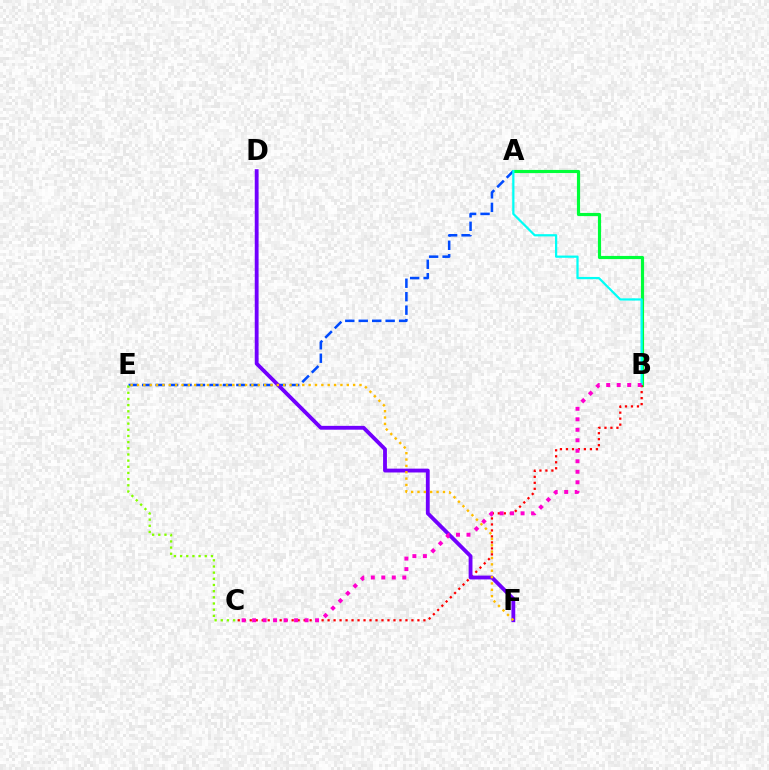{('A', 'B'): [{'color': '#00ff39', 'line_style': 'solid', 'thickness': 2.27}, {'color': '#00fff6', 'line_style': 'solid', 'thickness': 1.61}], ('A', 'E'): [{'color': '#004bff', 'line_style': 'dashed', 'thickness': 1.83}], ('B', 'C'): [{'color': '#ff0000', 'line_style': 'dotted', 'thickness': 1.63}, {'color': '#ff00cf', 'line_style': 'dotted', 'thickness': 2.85}], ('D', 'F'): [{'color': '#7200ff', 'line_style': 'solid', 'thickness': 2.76}], ('E', 'F'): [{'color': '#ffbd00', 'line_style': 'dotted', 'thickness': 1.73}], ('C', 'E'): [{'color': '#84ff00', 'line_style': 'dotted', 'thickness': 1.68}]}